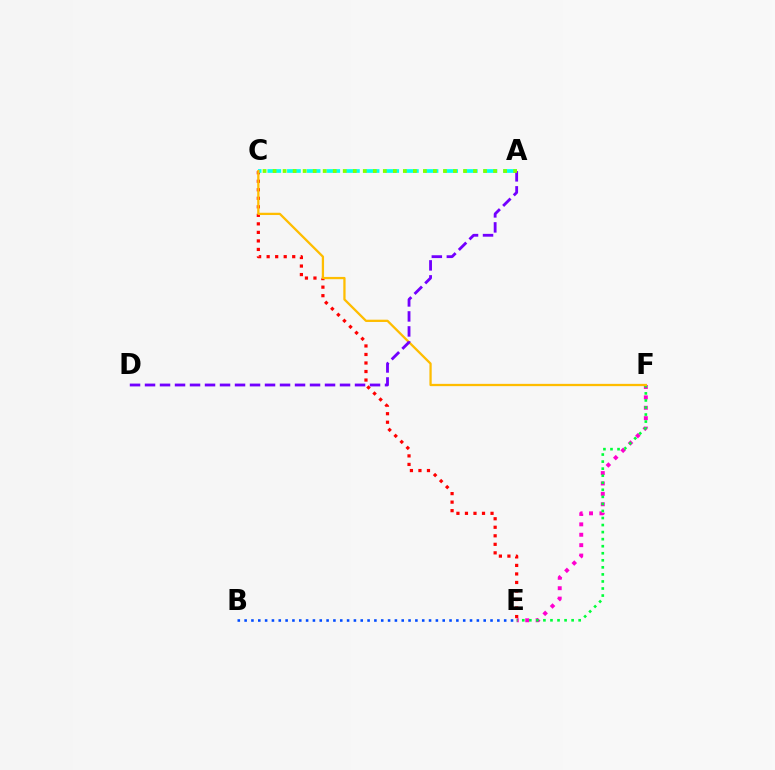{('E', 'F'): [{'color': '#ff00cf', 'line_style': 'dotted', 'thickness': 2.83}, {'color': '#00ff39', 'line_style': 'dotted', 'thickness': 1.92}], ('C', 'E'): [{'color': '#ff0000', 'line_style': 'dotted', 'thickness': 2.32}], ('A', 'C'): [{'color': '#00fff6', 'line_style': 'dashed', 'thickness': 2.67}, {'color': '#84ff00', 'line_style': 'dotted', 'thickness': 2.72}], ('C', 'F'): [{'color': '#ffbd00', 'line_style': 'solid', 'thickness': 1.64}], ('A', 'D'): [{'color': '#7200ff', 'line_style': 'dashed', 'thickness': 2.04}], ('B', 'E'): [{'color': '#004bff', 'line_style': 'dotted', 'thickness': 1.86}]}